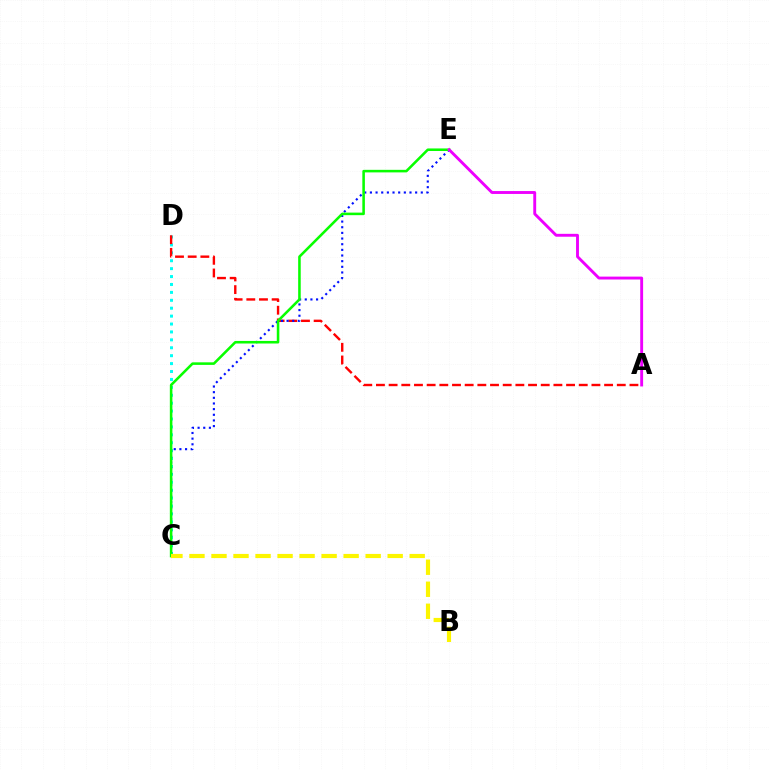{('C', 'D'): [{'color': '#00fff6', 'line_style': 'dotted', 'thickness': 2.15}], ('A', 'D'): [{'color': '#ff0000', 'line_style': 'dashed', 'thickness': 1.72}], ('C', 'E'): [{'color': '#0010ff', 'line_style': 'dotted', 'thickness': 1.54}, {'color': '#08ff00', 'line_style': 'solid', 'thickness': 1.84}], ('A', 'E'): [{'color': '#ee00ff', 'line_style': 'solid', 'thickness': 2.08}], ('B', 'C'): [{'color': '#fcf500', 'line_style': 'dashed', 'thickness': 2.99}]}